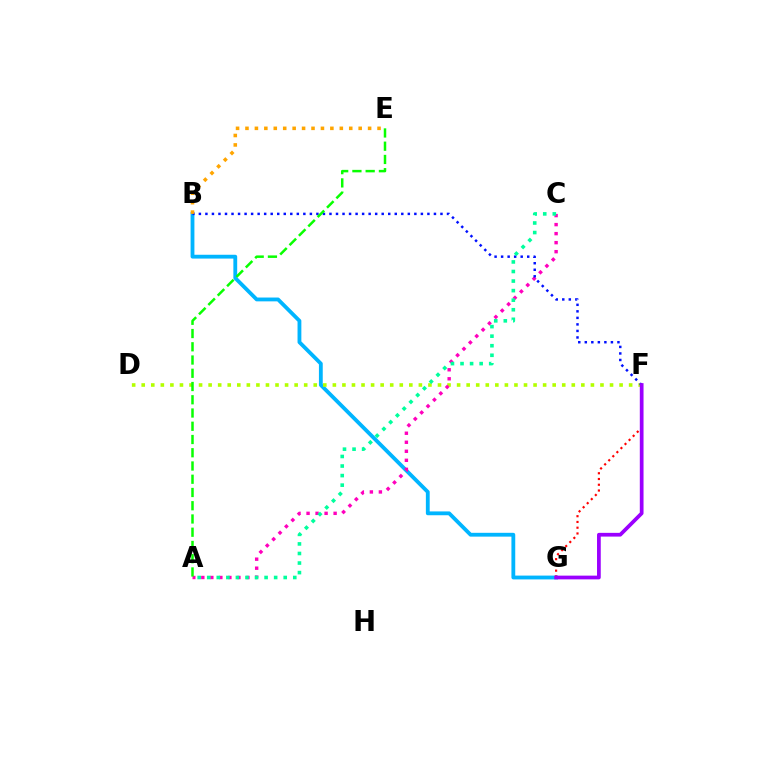{('B', 'G'): [{'color': '#00b5ff', 'line_style': 'solid', 'thickness': 2.75}], ('D', 'F'): [{'color': '#b3ff00', 'line_style': 'dotted', 'thickness': 2.6}], ('A', 'C'): [{'color': '#ff00bd', 'line_style': 'dotted', 'thickness': 2.45}, {'color': '#00ff9d', 'line_style': 'dotted', 'thickness': 2.6}], ('B', 'F'): [{'color': '#0010ff', 'line_style': 'dotted', 'thickness': 1.77}], ('A', 'E'): [{'color': '#08ff00', 'line_style': 'dashed', 'thickness': 1.8}], ('B', 'E'): [{'color': '#ffa500', 'line_style': 'dotted', 'thickness': 2.56}], ('F', 'G'): [{'color': '#ff0000', 'line_style': 'dotted', 'thickness': 1.56}, {'color': '#9b00ff', 'line_style': 'solid', 'thickness': 2.69}]}